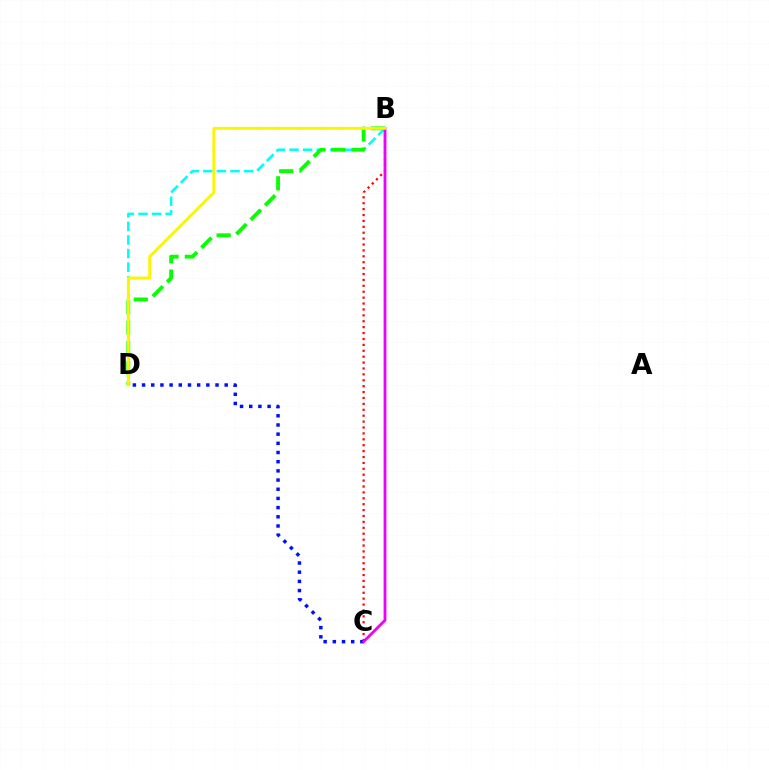{('B', 'D'): [{'color': '#00fff6', 'line_style': 'dashed', 'thickness': 1.85}, {'color': '#08ff00', 'line_style': 'dashed', 'thickness': 2.76}, {'color': '#fcf500', 'line_style': 'solid', 'thickness': 2.11}], ('B', 'C'): [{'color': '#ff0000', 'line_style': 'dotted', 'thickness': 1.6}, {'color': '#ee00ff', 'line_style': 'solid', 'thickness': 2.03}], ('C', 'D'): [{'color': '#0010ff', 'line_style': 'dotted', 'thickness': 2.49}]}